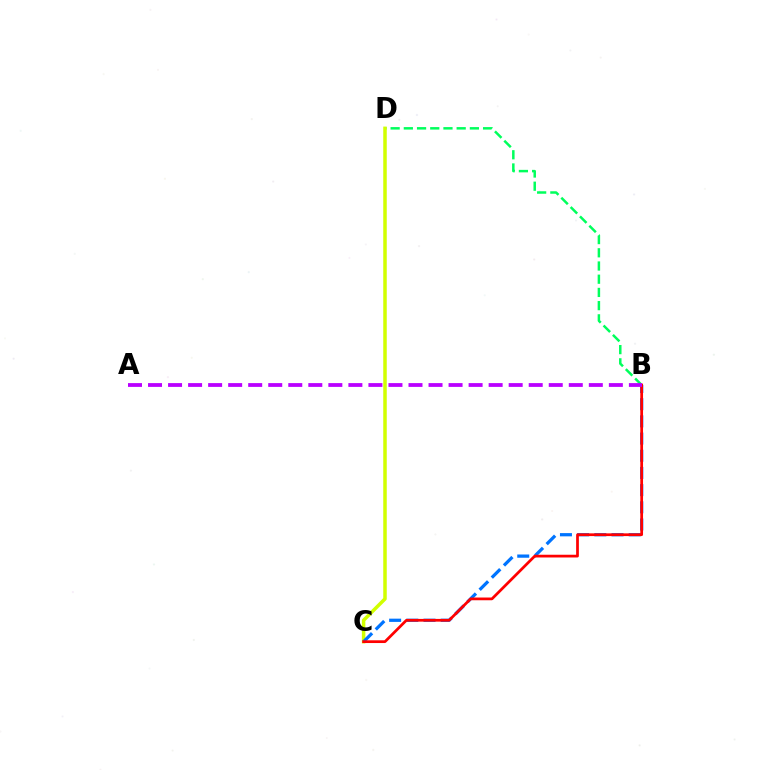{('B', 'D'): [{'color': '#00ff5c', 'line_style': 'dashed', 'thickness': 1.79}], ('C', 'D'): [{'color': '#d1ff00', 'line_style': 'solid', 'thickness': 2.52}], ('B', 'C'): [{'color': '#0074ff', 'line_style': 'dashed', 'thickness': 2.33}, {'color': '#ff0000', 'line_style': 'solid', 'thickness': 1.97}], ('A', 'B'): [{'color': '#b900ff', 'line_style': 'dashed', 'thickness': 2.72}]}